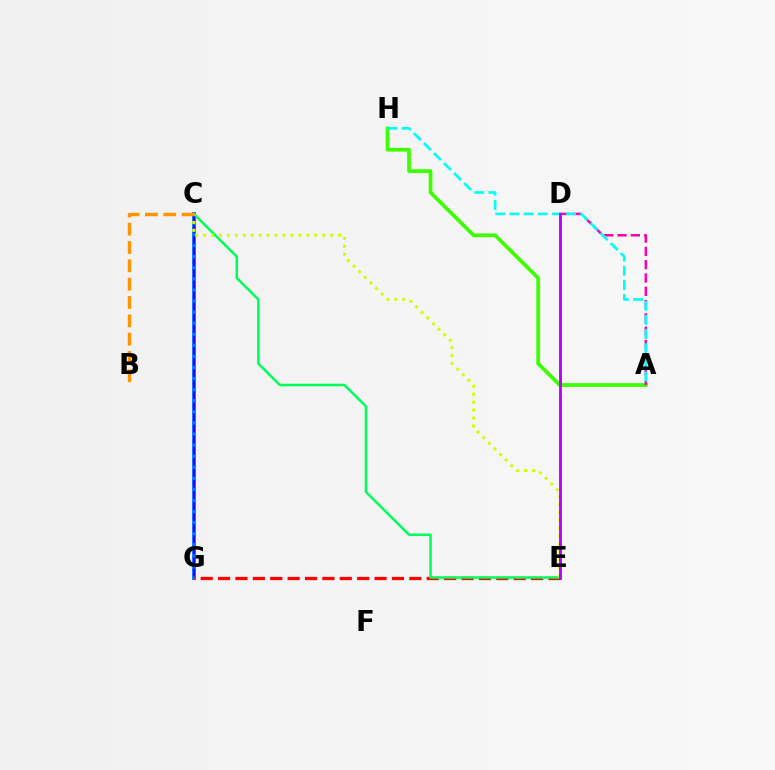{('A', 'H'): [{'color': '#3dff00', 'line_style': 'solid', 'thickness': 2.68}, {'color': '#00fff6', 'line_style': 'dashed', 'thickness': 1.92}], ('A', 'D'): [{'color': '#ff00ac', 'line_style': 'dashed', 'thickness': 1.81}], ('C', 'G'): [{'color': '#0074ff', 'line_style': 'solid', 'thickness': 2.76}, {'color': '#2500ff', 'line_style': 'dashed', 'thickness': 1.51}], ('E', 'G'): [{'color': '#ff0000', 'line_style': 'dashed', 'thickness': 2.36}], ('C', 'E'): [{'color': '#00ff5c', 'line_style': 'solid', 'thickness': 1.82}, {'color': '#d1ff00', 'line_style': 'dotted', 'thickness': 2.16}], ('D', 'E'): [{'color': '#b900ff', 'line_style': 'solid', 'thickness': 2.05}], ('B', 'C'): [{'color': '#ff9400', 'line_style': 'dashed', 'thickness': 2.49}]}